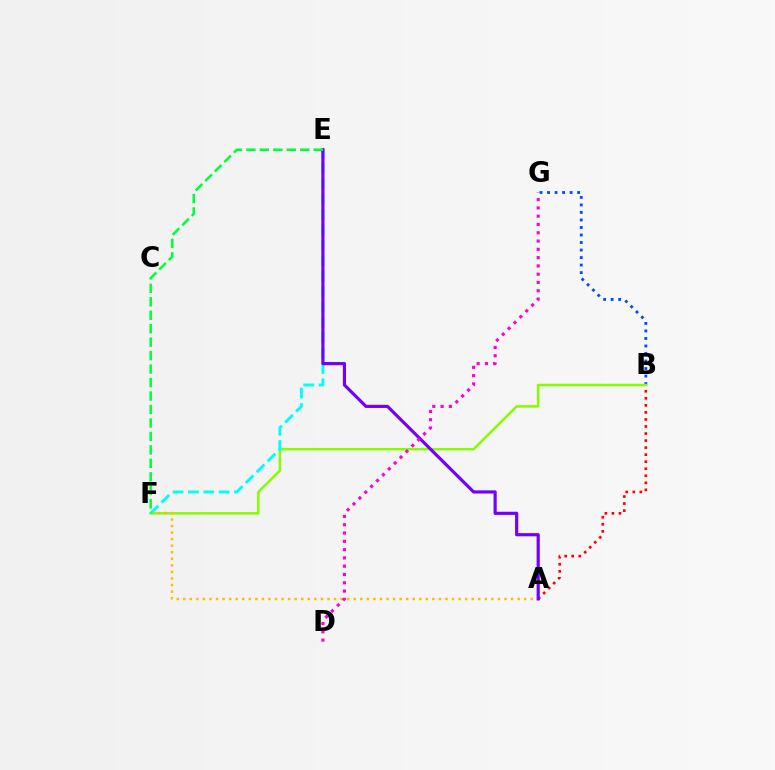{('B', 'G'): [{'color': '#004bff', 'line_style': 'dotted', 'thickness': 2.04}], ('A', 'B'): [{'color': '#ff0000', 'line_style': 'dotted', 'thickness': 1.91}], ('B', 'F'): [{'color': '#84ff00', 'line_style': 'solid', 'thickness': 1.8}], ('A', 'F'): [{'color': '#ffbd00', 'line_style': 'dotted', 'thickness': 1.78}], ('E', 'F'): [{'color': '#00fff6', 'line_style': 'dashed', 'thickness': 2.09}, {'color': '#00ff39', 'line_style': 'dashed', 'thickness': 1.83}], ('A', 'E'): [{'color': '#7200ff', 'line_style': 'solid', 'thickness': 2.28}], ('D', 'G'): [{'color': '#ff00cf', 'line_style': 'dotted', 'thickness': 2.25}]}